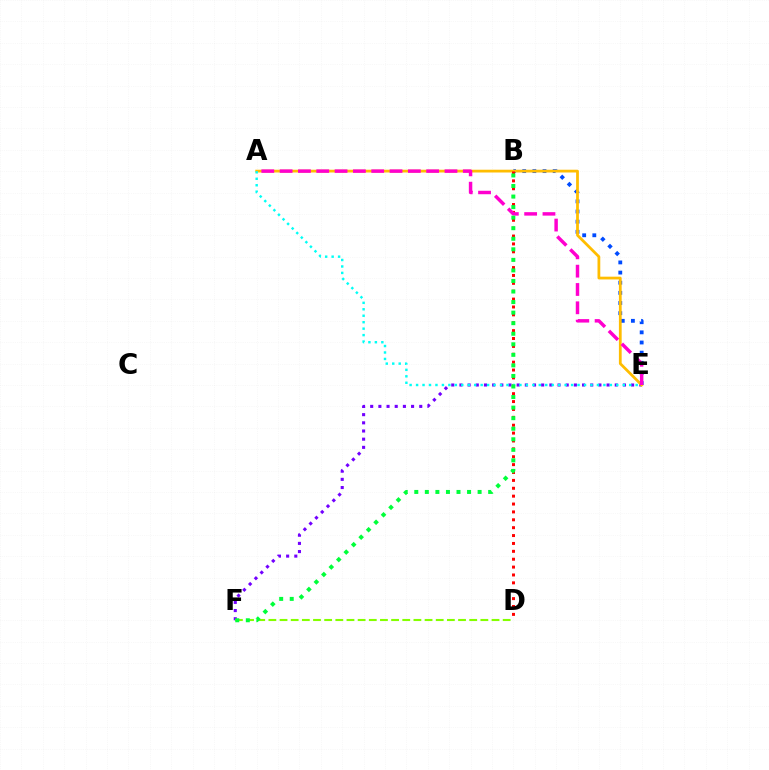{('B', 'E'): [{'color': '#004bff', 'line_style': 'dotted', 'thickness': 2.76}], ('E', 'F'): [{'color': '#7200ff', 'line_style': 'dotted', 'thickness': 2.22}], ('A', 'E'): [{'color': '#ffbd00', 'line_style': 'solid', 'thickness': 1.99}, {'color': '#00fff6', 'line_style': 'dotted', 'thickness': 1.75}, {'color': '#ff00cf', 'line_style': 'dashed', 'thickness': 2.49}], ('B', 'D'): [{'color': '#ff0000', 'line_style': 'dotted', 'thickness': 2.14}], ('D', 'F'): [{'color': '#84ff00', 'line_style': 'dashed', 'thickness': 1.52}], ('B', 'F'): [{'color': '#00ff39', 'line_style': 'dotted', 'thickness': 2.87}]}